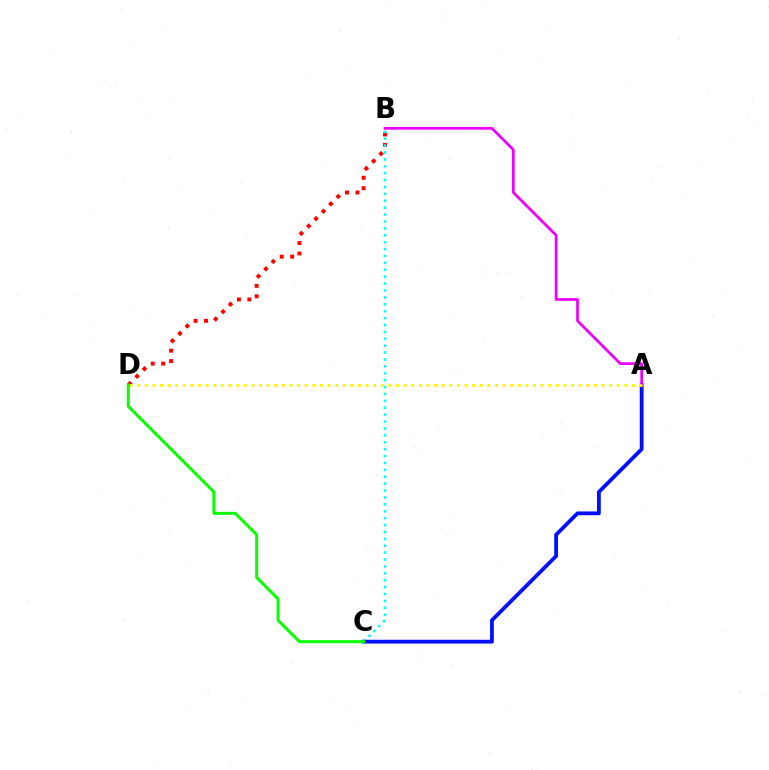{('B', 'D'): [{'color': '#ff0000', 'line_style': 'dotted', 'thickness': 2.84}], ('B', 'C'): [{'color': '#00fff6', 'line_style': 'dotted', 'thickness': 1.87}], ('A', 'C'): [{'color': '#0010ff', 'line_style': 'solid', 'thickness': 2.73}], ('A', 'B'): [{'color': '#ee00ff', 'line_style': 'solid', 'thickness': 1.96}], ('A', 'D'): [{'color': '#fcf500', 'line_style': 'dotted', 'thickness': 2.07}], ('C', 'D'): [{'color': '#08ff00', 'line_style': 'solid', 'thickness': 2.15}]}